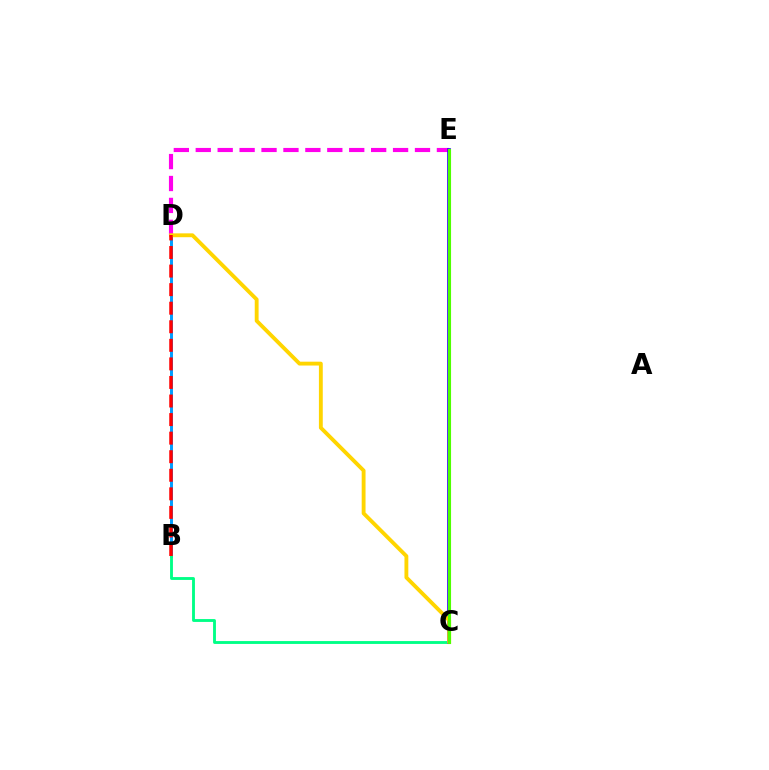{('B', 'D'): [{'color': '#009eff', 'line_style': 'solid', 'thickness': 2.12}, {'color': '#ff0000', 'line_style': 'dashed', 'thickness': 2.52}], ('B', 'C'): [{'color': '#00ff86', 'line_style': 'solid', 'thickness': 2.06}], ('D', 'E'): [{'color': '#ff00ed', 'line_style': 'dashed', 'thickness': 2.98}], ('C', 'E'): [{'color': '#3700ff', 'line_style': 'solid', 'thickness': 2.67}, {'color': '#4fff00', 'line_style': 'solid', 'thickness': 2.24}], ('C', 'D'): [{'color': '#ffd500', 'line_style': 'solid', 'thickness': 2.78}]}